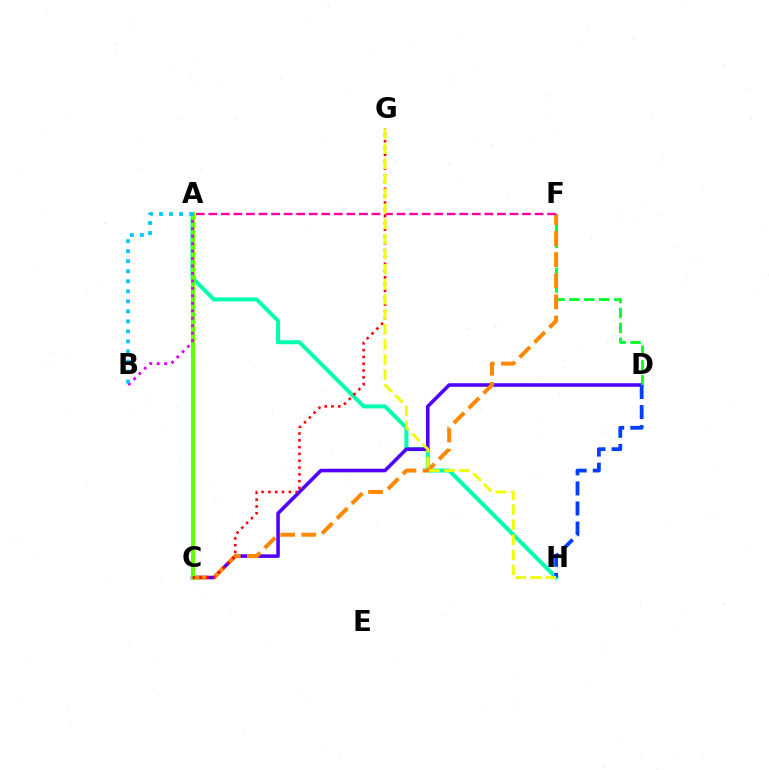{('A', 'H'): [{'color': '#00ffaf', 'line_style': 'solid', 'thickness': 2.88}], ('C', 'D'): [{'color': '#4f00ff', 'line_style': 'solid', 'thickness': 2.57}], ('D', 'F'): [{'color': '#00ff27', 'line_style': 'dashed', 'thickness': 2.02}], ('C', 'F'): [{'color': '#ff8800', 'line_style': 'dashed', 'thickness': 2.87}], ('A', 'C'): [{'color': '#66ff00', 'line_style': 'solid', 'thickness': 2.98}], ('A', 'B'): [{'color': '#d600ff', 'line_style': 'dotted', 'thickness': 2.03}, {'color': '#00c7ff', 'line_style': 'dotted', 'thickness': 2.72}], ('A', 'F'): [{'color': '#ff00a0', 'line_style': 'dashed', 'thickness': 1.7}], ('C', 'G'): [{'color': '#ff0000', 'line_style': 'dotted', 'thickness': 1.85}], ('D', 'H'): [{'color': '#003fff', 'line_style': 'dashed', 'thickness': 2.73}], ('G', 'H'): [{'color': '#eeff00', 'line_style': 'dashed', 'thickness': 2.05}]}